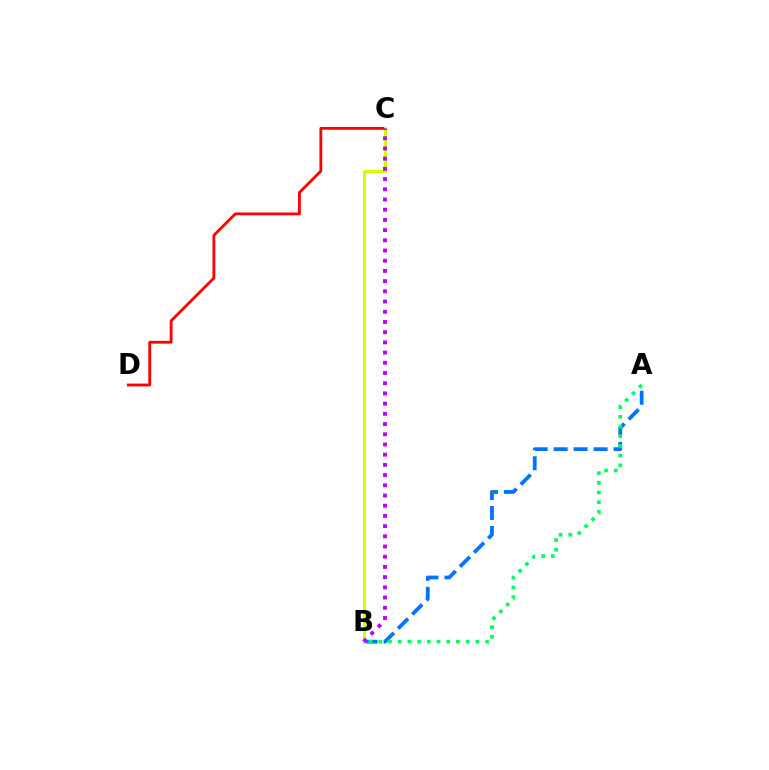{('C', 'D'): [{'color': '#ff0000', 'line_style': 'solid', 'thickness': 2.04}], ('A', 'B'): [{'color': '#0074ff', 'line_style': 'dashed', 'thickness': 2.72}, {'color': '#00ff5c', 'line_style': 'dotted', 'thickness': 2.64}], ('B', 'C'): [{'color': '#d1ff00', 'line_style': 'solid', 'thickness': 2.24}, {'color': '#b900ff', 'line_style': 'dotted', 'thickness': 2.77}]}